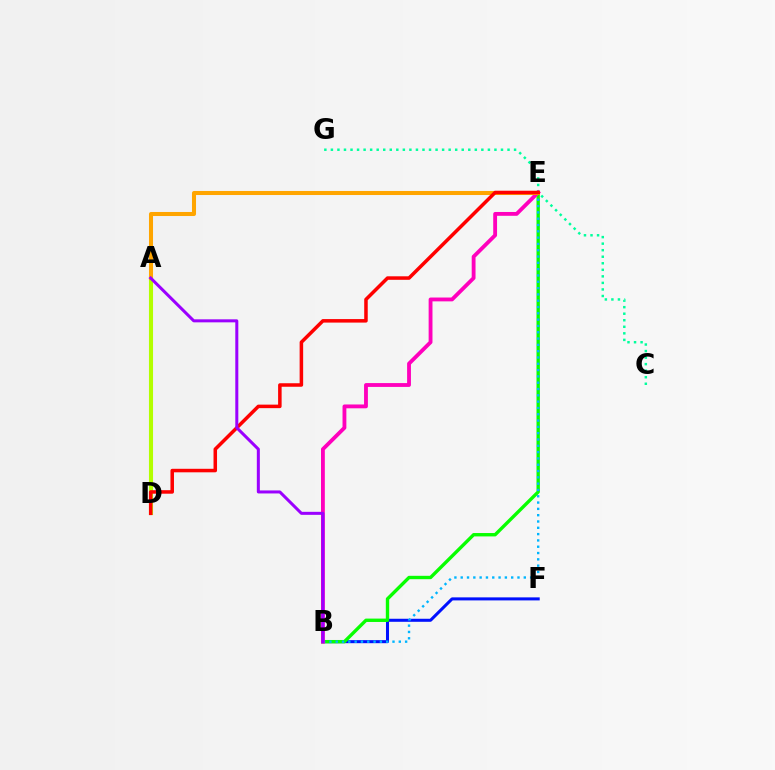{('B', 'F'): [{'color': '#0010ff', 'line_style': 'solid', 'thickness': 2.18}], ('B', 'E'): [{'color': '#08ff00', 'line_style': 'solid', 'thickness': 2.43}, {'color': '#00b5ff', 'line_style': 'dotted', 'thickness': 1.71}, {'color': '#ff00bd', 'line_style': 'solid', 'thickness': 2.76}], ('C', 'G'): [{'color': '#00ff9d', 'line_style': 'dotted', 'thickness': 1.78}], ('A', 'D'): [{'color': '#b3ff00', 'line_style': 'solid', 'thickness': 2.94}], ('A', 'E'): [{'color': '#ffa500', 'line_style': 'solid', 'thickness': 2.91}], ('D', 'E'): [{'color': '#ff0000', 'line_style': 'solid', 'thickness': 2.53}], ('A', 'B'): [{'color': '#9b00ff', 'line_style': 'solid', 'thickness': 2.17}]}